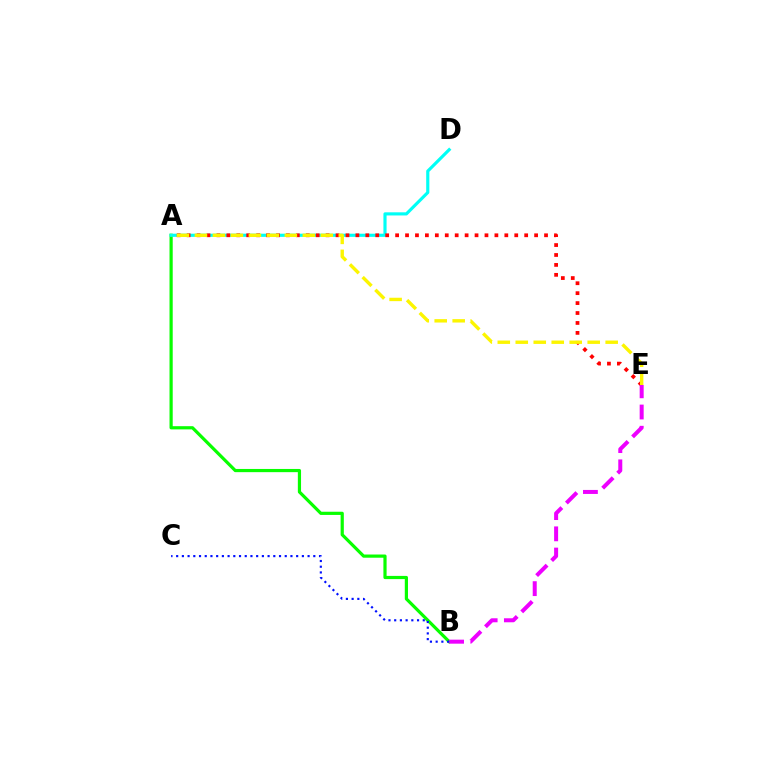{('A', 'B'): [{'color': '#08ff00', 'line_style': 'solid', 'thickness': 2.3}], ('A', 'D'): [{'color': '#00fff6', 'line_style': 'solid', 'thickness': 2.27}], ('A', 'E'): [{'color': '#ff0000', 'line_style': 'dotted', 'thickness': 2.7}, {'color': '#fcf500', 'line_style': 'dashed', 'thickness': 2.44}], ('B', 'E'): [{'color': '#ee00ff', 'line_style': 'dashed', 'thickness': 2.88}], ('B', 'C'): [{'color': '#0010ff', 'line_style': 'dotted', 'thickness': 1.55}]}